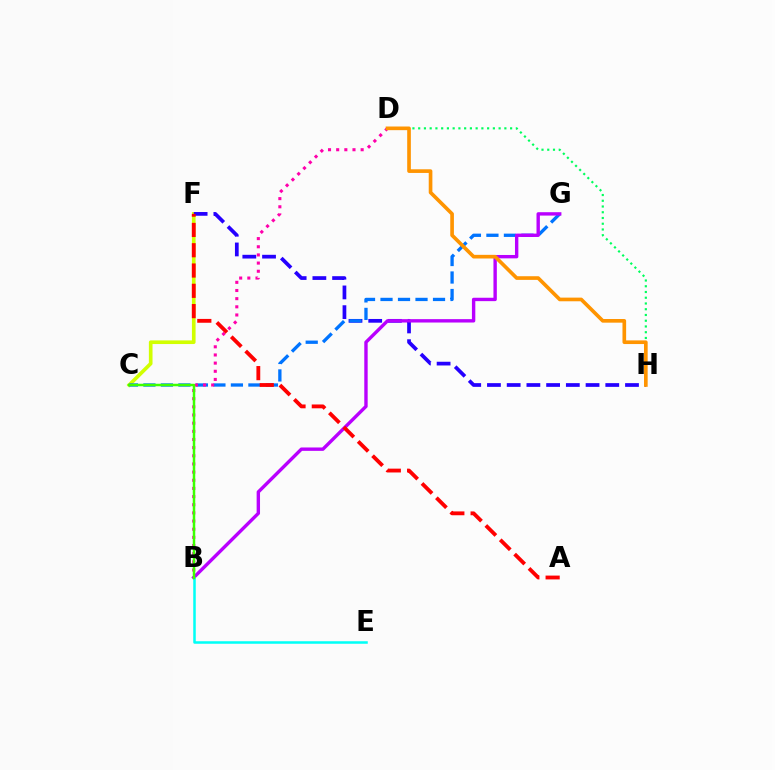{('C', 'F'): [{'color': '#d1ff00', 'line_style': 'solid', 'thickness': 2.63}], ('F', 'H'): [{'color': '#2500ff', 'line_style': 'dashed', 'thickness': 2.68}], ('C', 'G'): [{'color': '#0074ff', 'line_style': 'dashed', 'thickness': 2.38}], ('B', 'D'): [{'color': '#ff00ac', 'line_style': 'dotted', 'thickness': 2.22}], ('D', 'H'): [{'color': '#00ff5c', 'line_style': 'dotted', 'thickness': 1.56}, {'color': '#ff9400', 'line_style': 'solid', 'thickness': 2.63}], ('B', 'G'): [{'color': '#b900ff', 'line_style': 'solid', 'thickness': 2.44}], ('B', 'E'): [{'color': '#00fff6', 'line_style': 'solid', 'thickness': 1.82}], ('A', 'F'): [{'color': '#ff0000', 'line_style': 'dashed', 'thickness': 2.76}], ('B', 'C'): [{'color': '#3dff00', 'line_style': 'solid', 'thickness': 1.8}]}